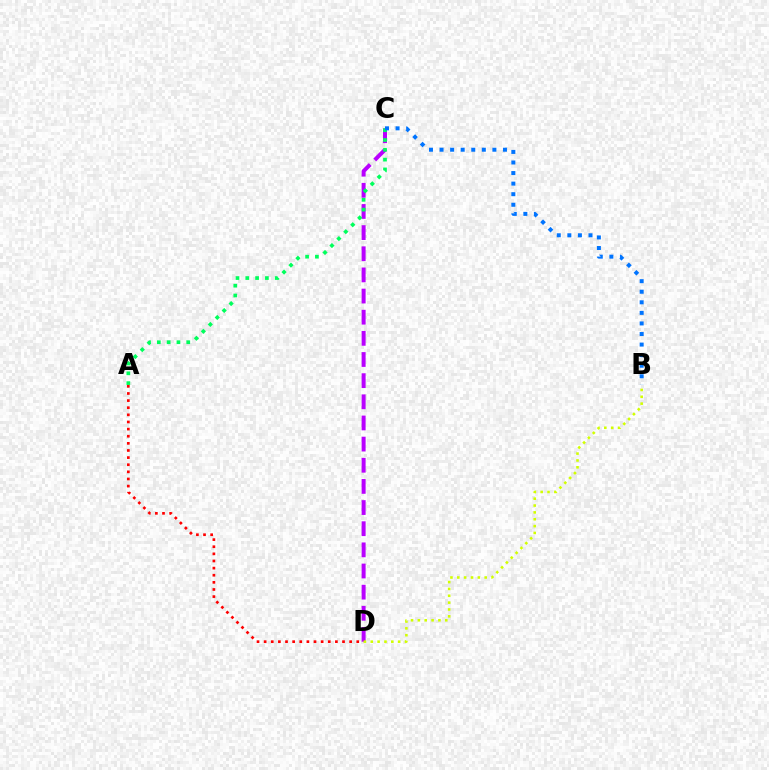{('C', 'D'): [{'color': '#b900ff', 'line_style': 'dashed', 'thickness': 2.87}], ('B', 'D'): [{'color': '#d1ff00', 'line_style': 'dotted', 'thickness': 1.86}], ('A', 'D'): [{'color': '#ff0000', 'line_style': 'dotted', 'thickness': 1.94}], ('A', 'C'): [{'color': '#00ff5c', 'line_style': 'dotted', 'thickness': 2.67}], ('B', 'C'): [{'color': '#0074ff', 'line_style': 'dotted', 'thickness': 2.87}]}